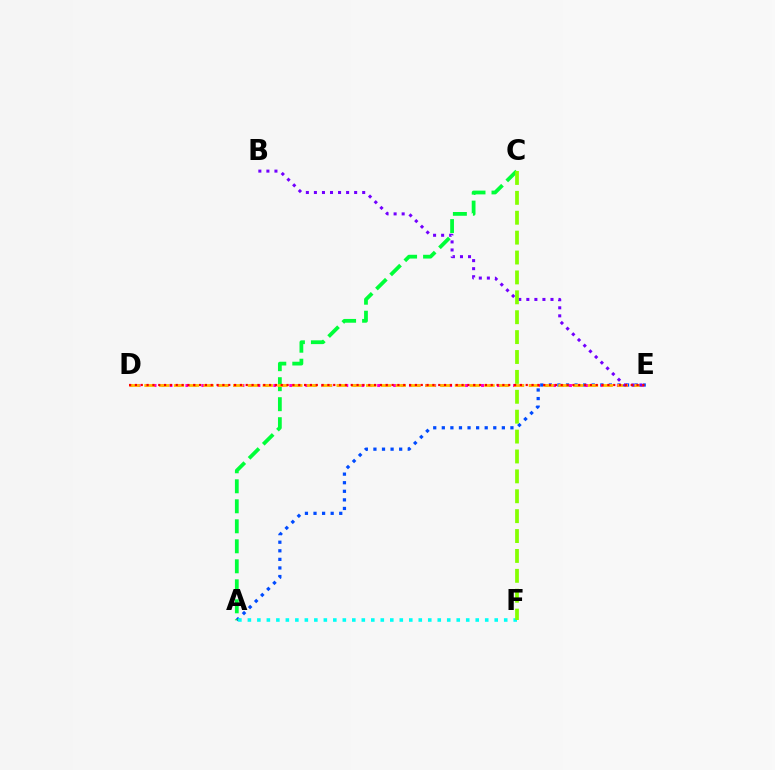{('A', 'E'): [{'color': '#004bff', 'line_style': 'dotted', 'thickness': 2.33}], ('A', 'C'): [{'color': '#00ff39', 'line_style': 'dashed', 'thickness': 2.72}], ('D', 'E'): [{'color': '#ff00cf', 'line_style': 'dotted', 'thickness': 2.17}, {'color': '#ffbd00', 'line_style': 'dashed', 'thickness': 2.01}, {'color': '#ff0000', 'line_style': 'dotted', 'thickness': 1.58}], ('A', 'F'): [{'color': '#00fff6', 'line_style': 'dotted', 'thickness': 2.58}], ('B', 'E'): [{'color': '#7200ff', 'line_style': 'dotted', 'thickness': 2.19}], ('C', 'F'): [{'color': '#84ff00', 'line_style': 'dashed', 'thickness': 2.7}]}